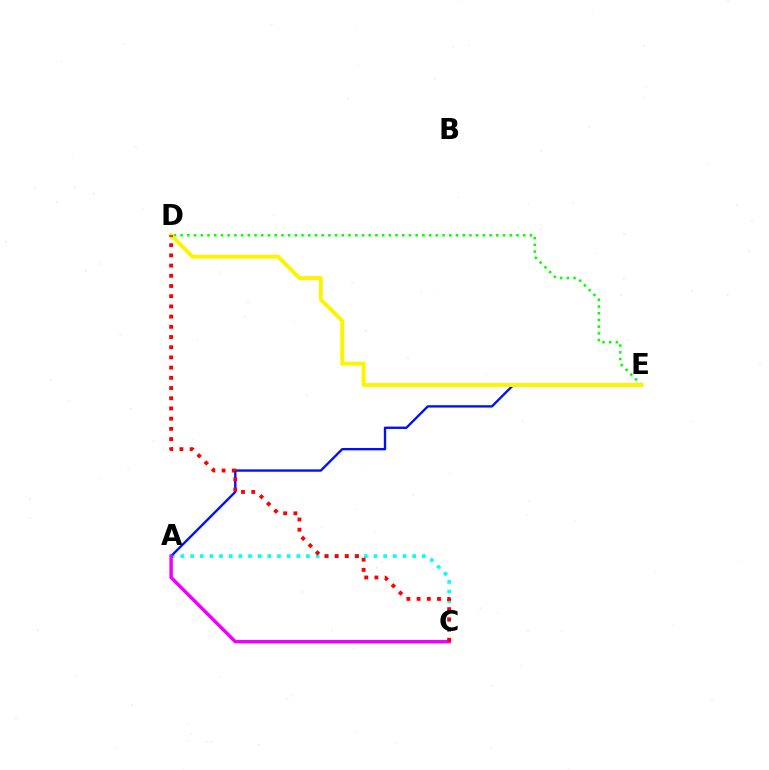{('D', 'E'): [{'color': '#08ff00', 'line_style': 'dotted', 'thickness': 1.82}, {'color': '#fcf500', 'line_style': 'solid', 'thickness': 2.82}], ('A', 'C'): [{'color': '#00fff6', 'line_style': 'dotted', 'thickness': 2.62}, {'color': '#ee00ff', 'line_style': 'solid', 'thickness': 2.48}], ('A', 'E'): [{'color': '#0010ff', 'line_style': 'solid', 'thickness': 1.7}], ('C', 'D'): [{'color': '#ff0000', 'line_style': 'dotted', 'thickness': 2.77}]}